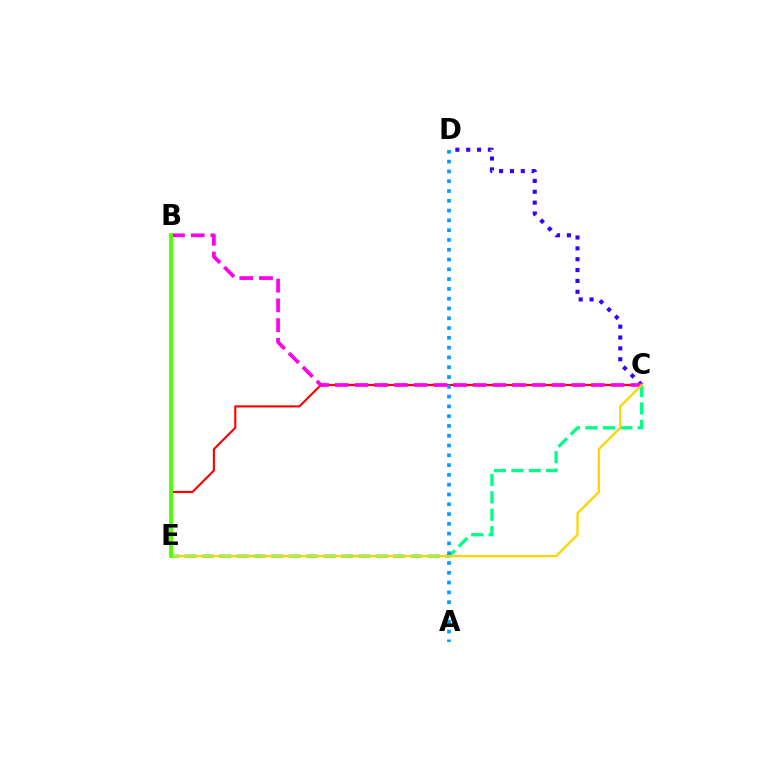{('C', 'D'): [{'color': '#3700ff', 'line_style': 'dotted', 'thickness': 2.95}], ('C', 'E'): [{'color': '#ff0000', 'line_style': 'solid', 'thickness': 1.53}, {'color': '#00ff86', 'line_style': 'dashed', 'thickness': 2.36}, {'color': '#ffd500', 'line_style': 'solid', 'thickness': 1.66}], ('A', 'D'): [{'color': '#009eff', 'line_style': 'dotted', 'thickness': 2.66}], ('B', 'C'): [{'color': '#ff00ed', 'line_style': 'dashed', 'thickness': 2.68}], ('B', 'E'): [{'color': '#4fff00', 'line_style': 'solid', 'thickness': 2.75}]}